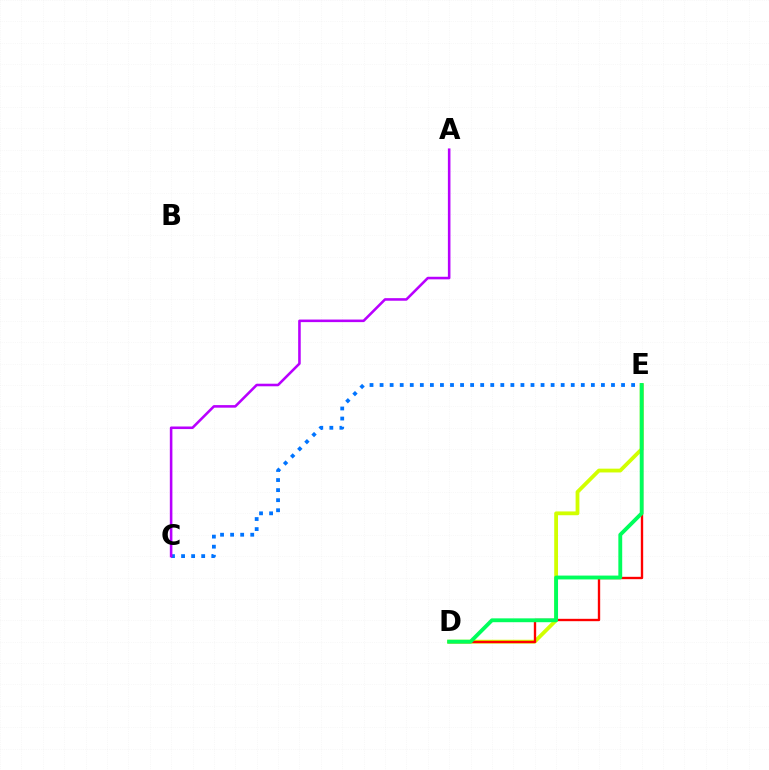{('D', 'E'): [{'color': '#d1ff00', 'line_style': 'solid', 'thickness': 2.73}, {'color': '#ff0000', 'line_style': 'solid', 'thickness': 1.7}, {'color': '#00ff5c', 'line_style': 'solid', 'thickness': 2.77}], ('C', 'E'): [{'color': '#0074ff', 'line_style': 'dotted', 'thickness': 2.73}], ('A', 'C'): [{'color': '#b900ff', 'line_style': 'solid', 'thickness': 1.85}]}